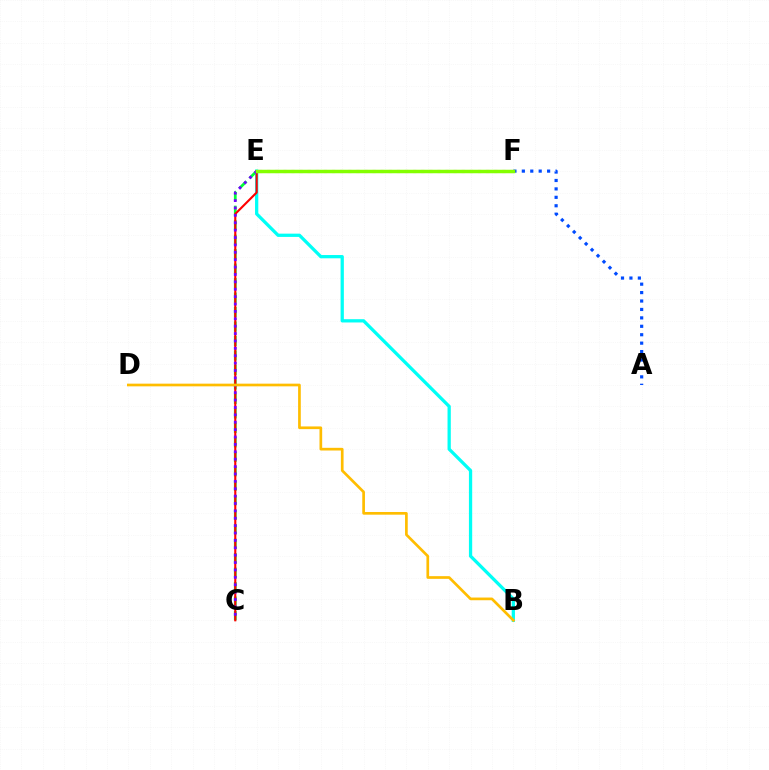{('C', 'E'): [{'color': '#00ff39', 'line_style': 'dashed', 'thickness': 1.97}, {'color': '#ff0000', 'line_style': 'solid', 'thickness': 1.53}, {'color': '#7200ff', 'line_style': 'dotted', 'thickness': 2.01}], ('B', 'E'): [{'color': '#00fff6', 'line_style': 'solid', 'thickness': 2.35}], ('E', 'F'): [{'color': '#ff00cf', 'line_style': 'dotted', 'thickness': 2.2}, {'color': '#84ff00', 'line_style': 'solid', 'thickness': 2.51}], ('A', 'F'): [{'color': '#004bff', 'line_style': 'dotted', 'thickness': 2.29}], ('B', 'D'): [{'color': '#ffbd00', 'line_style': 'solid', 'thickness': 1.94}]}